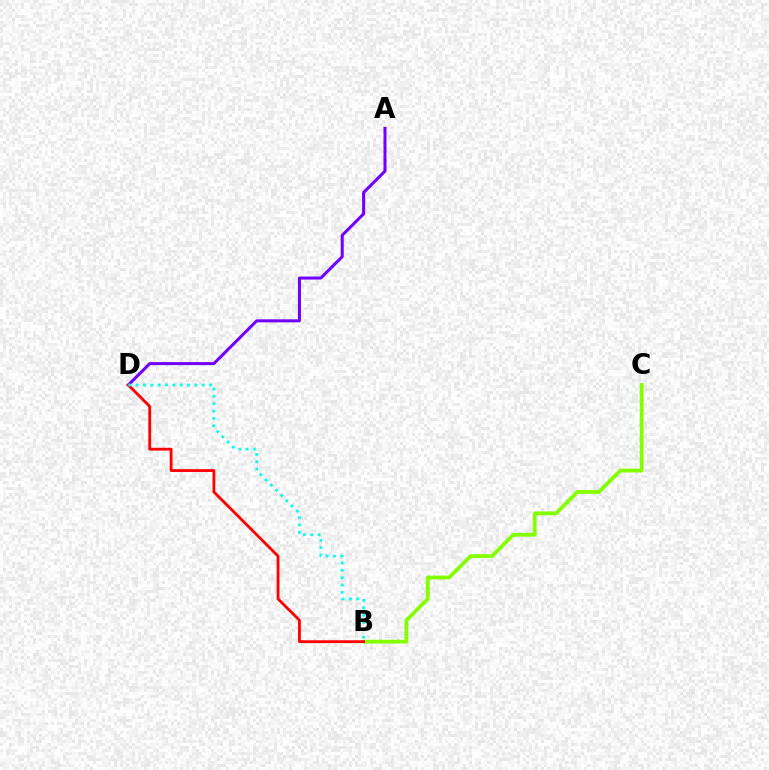{('A', 'D'): [{'color': '#7200ff', 'line_style': 'solid', 'thickness': 2.18}], ('B', 'C'): [{'color': '#84ff00', 'line_style': 'solid', 'thickness': 2.72}], ('B', 'D'): [{'color': '#ff0000', 'line_style': 'solid', 'thickness': 2.03}, {'color': '#00fff6', 'line_style': 'dotted', 'thickness': 2.0}]}